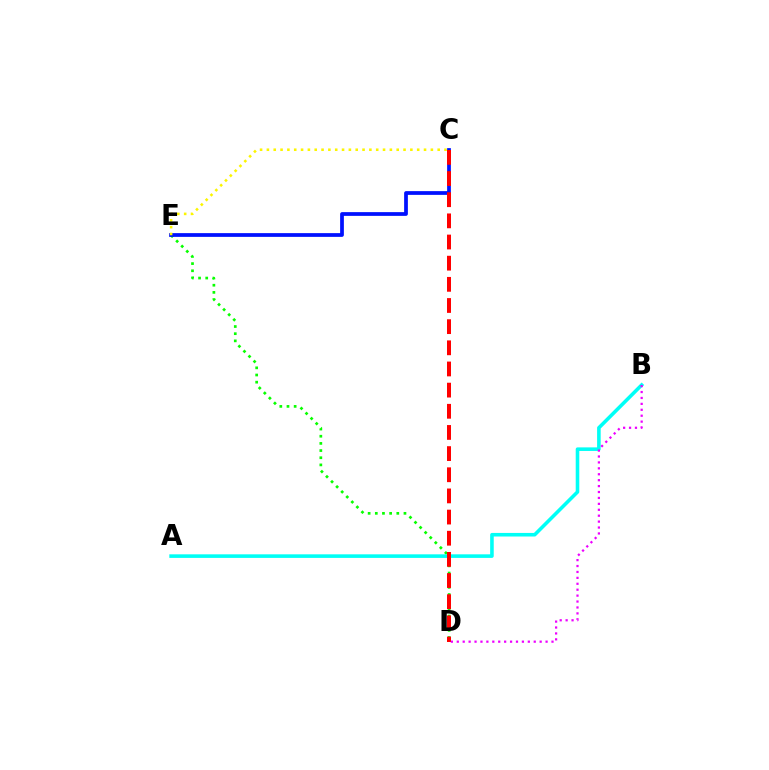{('D', 'E'): [{'color': '#08ff00', 'line_style': 'dotted', 'thickness': 1.95}], ('C', 'E'): [{'color': '#0010ff', 'line_style': 'solid', 'thickness': 2.69}, {'color': '#fcf500', 'line_style': 'dotted', 'thickness': 1.86}], ('A', 'B'): [{'color': '#00fff6', 'line_style': 'solid', 'thickness': 2.58}], ('C', 'D'): [{'color': '#ff0000', 'line_style': 'dashed', 'thickness': 2.87}], ('B', 'D'): [{'color': '#ee00ff', 'line_style': 'dotted', 'thickness': 1.61}]}